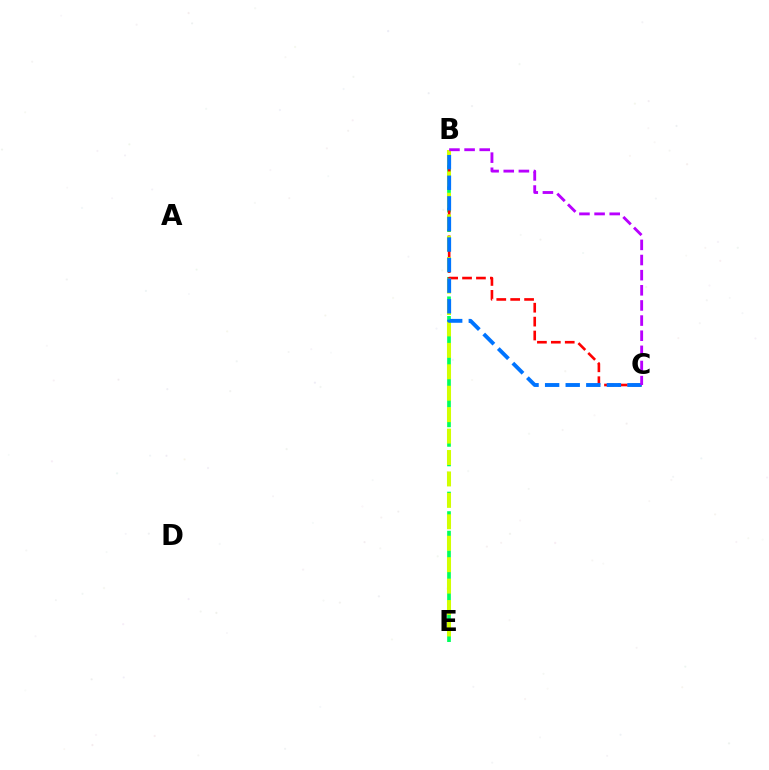{('B', 'E'): [{'color': '#00ff5c', 'line_style': 'dashed', 'thickness': 2.65}, {'color': '#d1ff00', 'line_style': 'dashed', 'thickness': 2.91}], ('B', 'C'): [{'color': '#ff0000', 'line_style': 'dashed', 'thickness': 1.89}, {'color': '#0074ff', 'line_style': 'dashed', 'thickness': 2.8}, {'color': '#b900ff', 'line_style': 'dashed', 'thickness': 2.06}]}